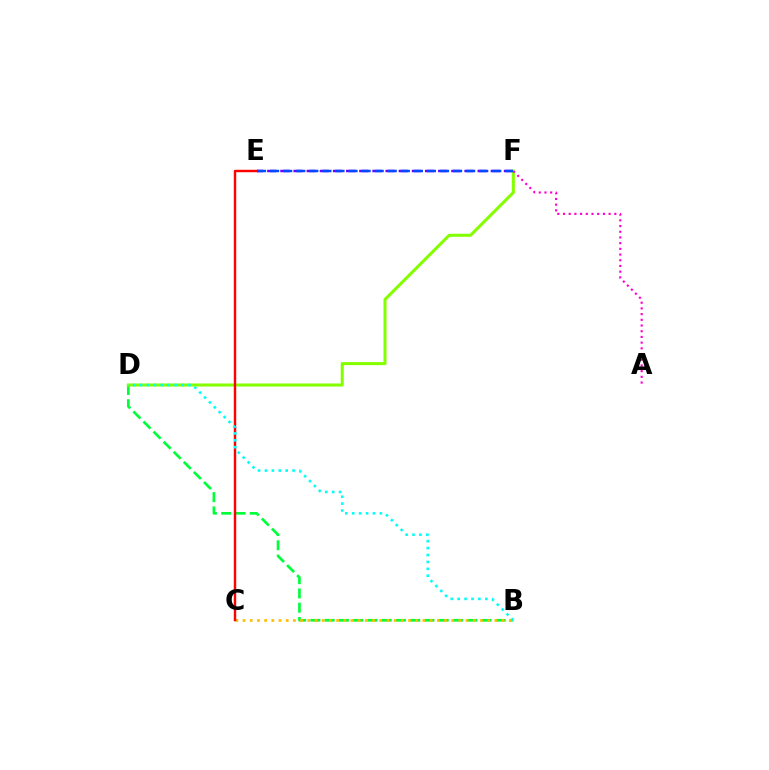{('B', 'D'): [{'color': '#00ff39', 'line_style': 'dashed', 'thickness': 1.94}, {'color': '#00fff6', 'line_style': 'dotted', 'thickness': 1.88}], ('B', 'C'): [{'color': '#ffbd00', 'line_style': 'dotted', 'thickness': 1.95}], ('E', 'F'): [{'color': '#7200ff', 'line_style': 'dashed', 'thickness': 1.79}, {'color': '#004bff', 'line_style': 'dashed', 'thickness': 1.78}], ('D', 'F'): [{'color': '#84ff00', 'line_style': 'solid', 'thickness': 2.19}], ('A', 'F'): [{'color': '#ff00cf', 'line_style': 'dotted', 'thickness': 1.55}], ('C', 'E'): [{'color': '#ff0000', 'line_style': 'solid', 'thickness': 1.75}]}